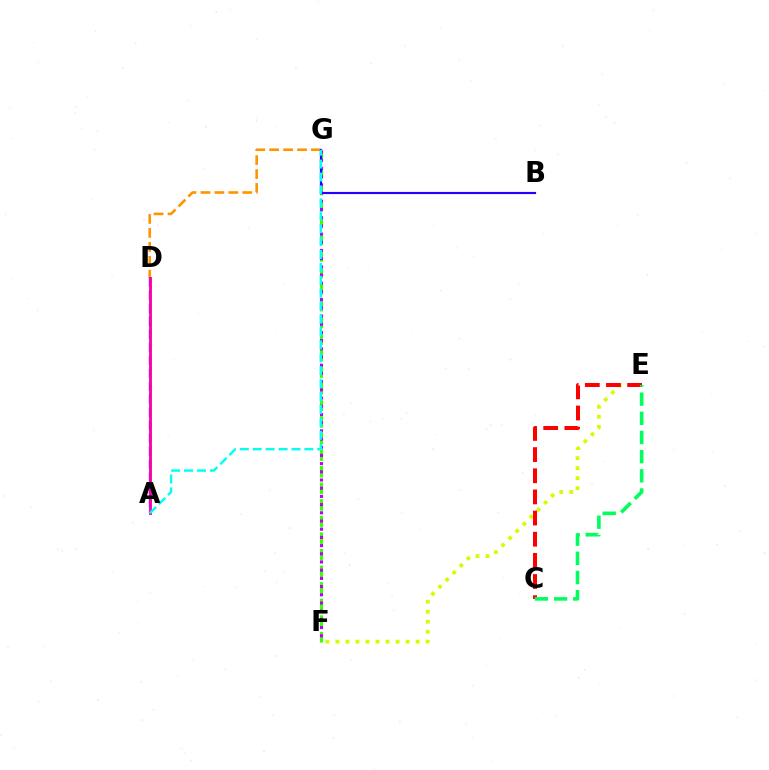{('D', 'G'): [{'color': '#ff9400', 'line_style': 'dashed', 'thickness': 1.89}], ('A', 'D'): [{'color': '#0074ff', 'line_style': 'dashed', 'thickness': 1.76}, {'color': '#ff00ac', 'line_style': 'solid', 'thickness': 2.07}], ('F', 'G'): [{'color': '#3dff00', 'line_style': 'dashed', 'thickness': 2.26}, {'color': '#b900ff', 'line_style': 'dotted', 'thickness': 2.23}], ('E', 'F'): [{'color': '#d1ff00', 'line_style': 'dotted', 'thickness': 2.72}], ('C', 'E'): [{'color': '#ff0000', 'line_style': 'dashed', 'thickness': 2.87}, {'color': '#00ff5c', 'line_style': 'dashed', 'thickness': 2.6}], ('B', 'G'): [{'color': '#2500ff', 'line_style': 'solid', 'thickness': 1.56}], ('A', 'G'): [{'color': '#00fff6', 'line_style': 'dashed', 'thickness': 1.75}]}